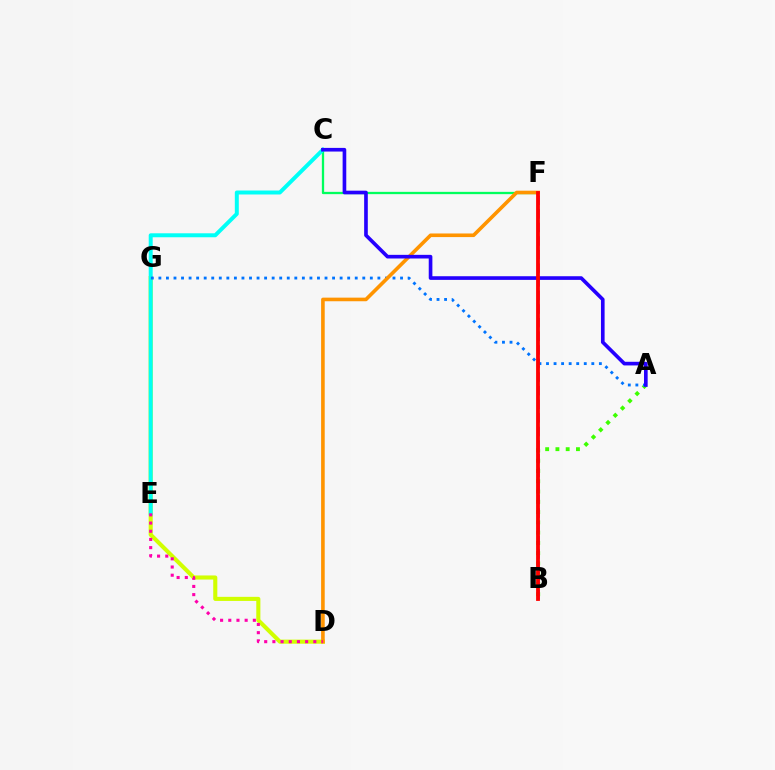{('C', 'F'): [{'color': '#00ff5c', 'line_style': 'solid', 'thickness': 1.65}], ('A', 'B'): [{'color': '#3dff00', 'line_style': 'dotted', 'thickness': 2.79}], ('D', 'G'): [{'color': '#d1ff00', 'line_style': 'solid', 'thickness': 2.94}], ('C', 'E'): [{'color': '#00fff6', 'line_style': 'solid', 'thickness': 2.86}], ('B', 'F'): [{'color': '#b900ff', 'line_style': 'dashed', 'thickness': 1.85}, {'color': '#ff0000', 'line_style': 'solid', 'thickness': 2.75}], ('A', 'G'): [{'color': '#0074ff', 'line_style': 'dotted', 'thickness': 2.05}], ('D', 'F'): [{'color': '#ff9400', 'line_style': 'solid', 'thickness': 2.6}], ('A', 'C'): [{'color': '#2500ff', 'line_style': 'solid', 'thickness': 2.63}], ('D', 'E'): [{'color': '#ff00ac', 'line_style': 'dotted', 'thickness': 2.22}]}